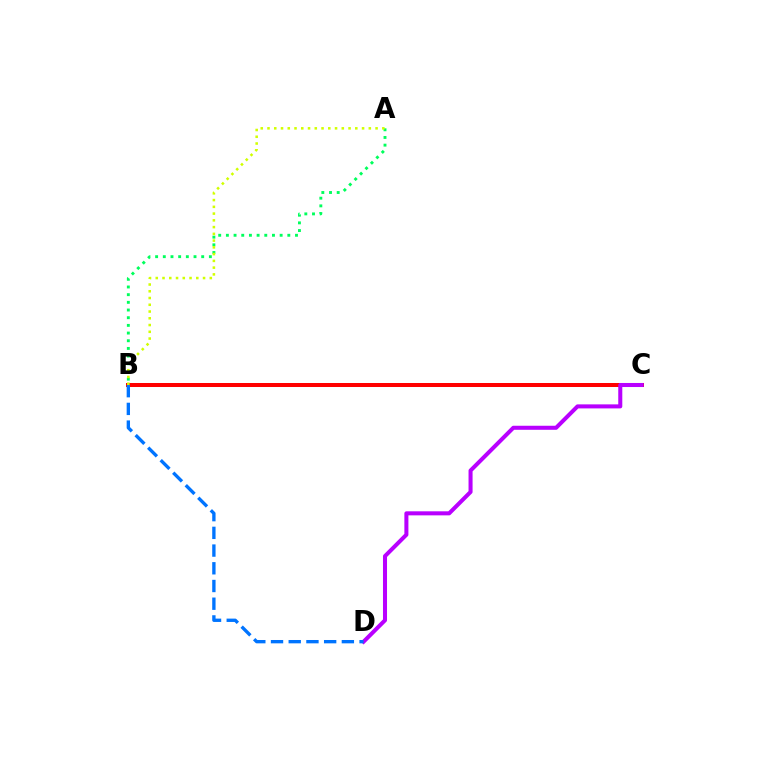{('A', 'B'): [{'color': '#00ff5c', 'line_style': 'dotted', 'thickness': 2.09}, {'color': '#d1ff00', 'line_style': 'dotted', 'thickness': 1.84}], ('B', 'C'): [{'color': '#ff0000', 'line_style': 'solid', 'thickness': 2.89}], ('C', 'D'): [{'color': '#b900ff', 'line_style': 'solid', 'thickness': 2.91}], ('B', 'D'): [{'color': '#0074ff', 'line_style': 'dashed', 'thickness': 2.41}]}